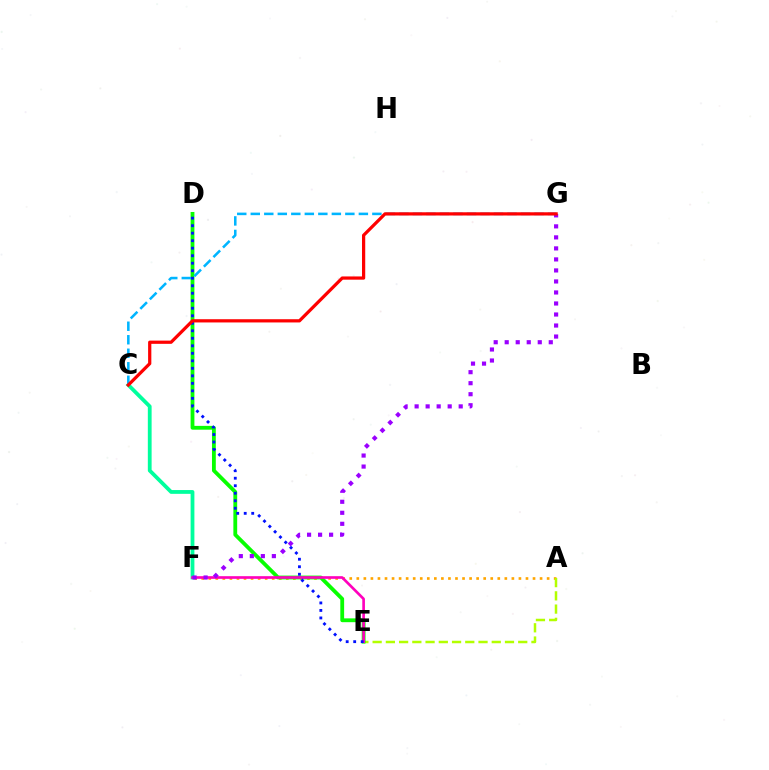{('A', 'F'): [{'color': '#ffa500', 'line_style': 'dotted', 'thickness': 1.92}], ('A', 'E'): [{'color': '#b3ff00', 'line_style': 'dashed', 'thickness': 1.8}], ('C', 'F'): [{'color': '#00ff9d', 'line_style': 'solid', 'thickness': 2.73}], ('D', 'E'): [{'color': '#08ff00', 'line_style': 'solid', 'thickness': 2.75}, {'color': '#0010ff', 'line_style': 'dotted', 'thickness': 2.04}], ('E', 'F'): [{'color': '#ff00bd', 'line_style': 'solid', 'thickness': 1.91}], ('C', 'G'): [{'color': '#00b5ff', 'line_style': 'dashed', 'thickness': 1.84}, {'color': '#ff0000', 'line_style': 'solid', 'thickness': 2.33}], ('F', 'G'): [{'color': '#9b00ff', 'line_style': 'dotted', 'thickness': 2.99}]}